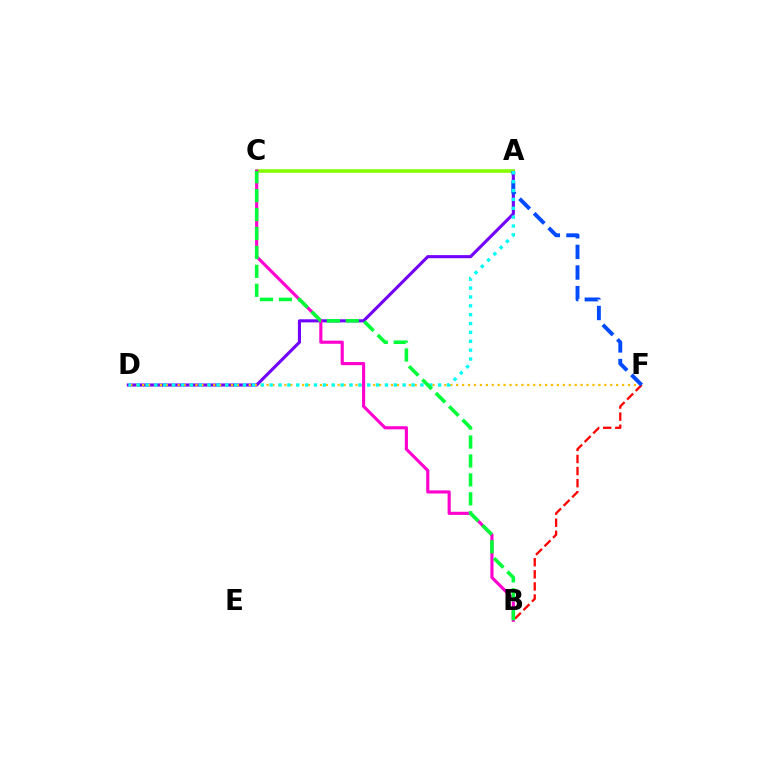{('A', 'D'): [{'color': '#7200ff', 'line_style': 'solid', 'thickness': 2.23}, {'color': '#00fff6', 'line_style': 'dotted', 'thickness': 2.41}], ('A', 'C'): [{'color': '#84ff00', 'line_style': 'solid', 'thickness': 2.57}], ('D', 'F'): [{'color': '#ffbd00', 'line_style': 'dotted', 'thickness': 1.61}], ('B', 'F'): [{'color': '#ff0000', 'line_style': 'dashed', 'thickness': 1.64}], ('B', 'C'): [{'color': '#ff00cf', 'line_style': 'solid', 'thickness': 2.25}, {'color': '#00ff39', 'line_style': 'dashed', 'thickness': 2.57}], ('A', 'F'): [{'color': '#004bff', 'line_style': 'dashed', 'thickness': 2.8}]}